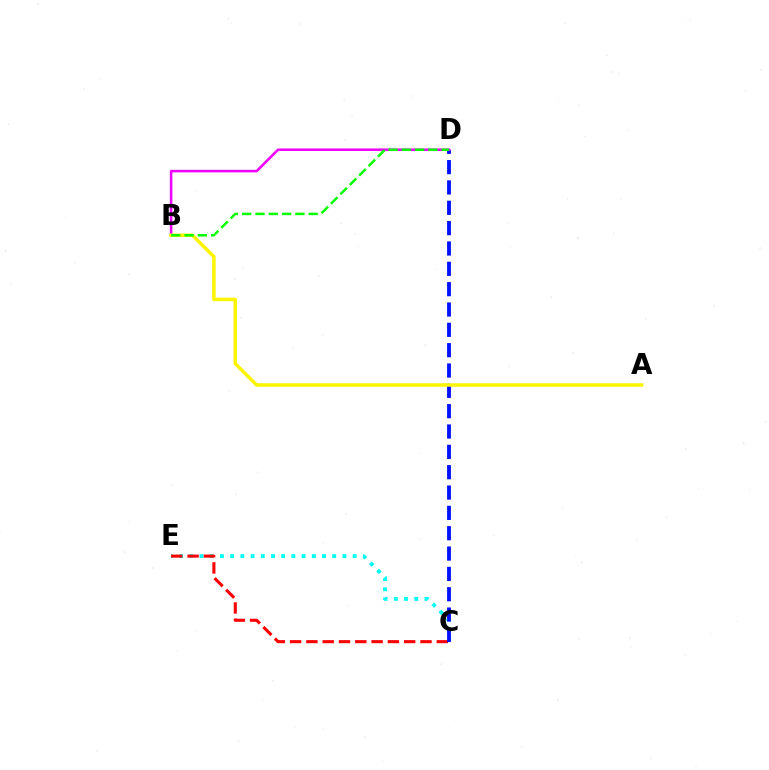{('C', 'E'): [{'color': '#00fff6', 'line_style': 'dotted', 'thickness': 2.77}, {'color': '#ff0000', 'line_style': 'dashed', 'thickness': 2.21}], ('C', 'D'): [{'color': '#0010ff', 'line_style': 'dashed', 'thickness': 2.76}], ('B', 'D'): [{'color': '#ee00ff', 'line_style': 'solid', 'thickness': 1.84}, {'color': '#08ff00', 'line_style': 'dashed', 'thickness': 1.81}], ('A', 'B'): [{'color': '#fcf500', 'line_style': 'solid', 'thickness': 2.5}]}